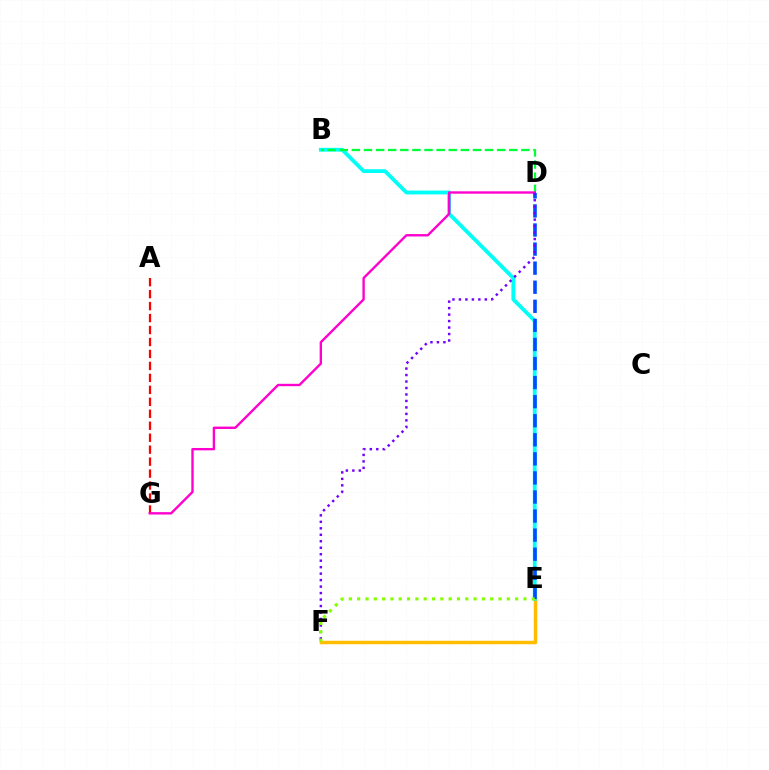{('E', 'F'): [{'color': '#ffbd00', 'line_style': 'solid', 'thickness': 2.51}, {'color': '#84ff00', 'line_style': 'dotted', 'thickness': 2.26}], ('B', 'E'): [{'color': '#00fff6', 'line_style': 'solid', 'thickness': 2.75}], ('B', 'D'): [{'color': '#00ff39', 'line_style': 'dashed', 'thickness': 1.64}], ('A', 'G'): [{'color': '#ff0000', 'line_style': 'dashed', 'thickness': 1.63}], ('D', 'E'): [{'color': '#004bff', 'line_style': 'dashed', 'thickness': 2.59}], ('D', 'G'): [{'color': '#ff00cf', 'line_style': 'solid', 'thickness': 1.71}], ('D', 'F'): [{'color': '#7200ff', 'line_style': 'dotted', 'thickness': 1.76}]}